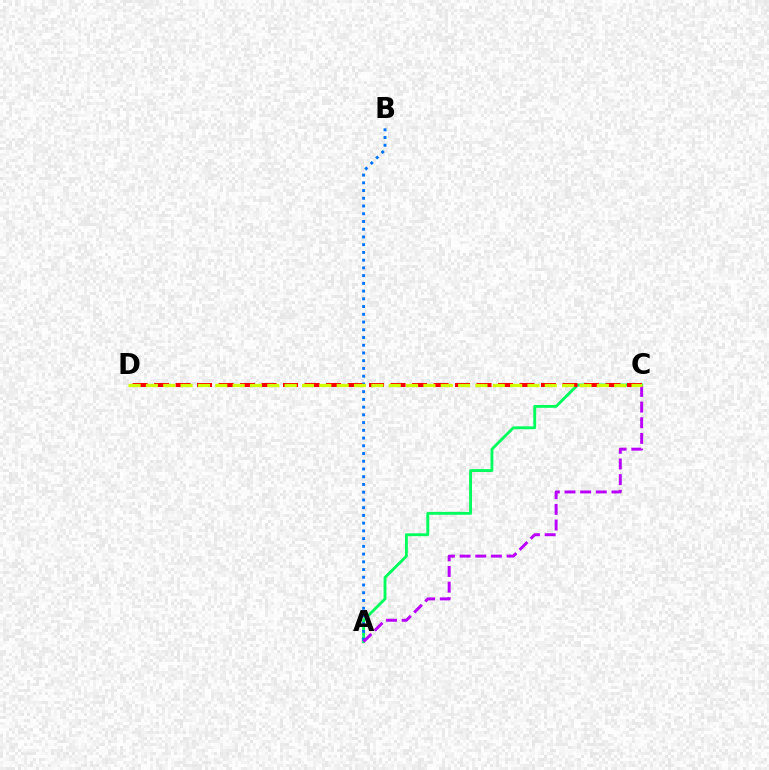{('A', 'C'): [{'color': '#00ff5c', 'line_style': 'solid', 'thickness': 2.06}, {'color': '#b900ff', 'line_style': 'dashed', 'thickness': 2.13}], ('A', 'B'): [{'color': '#0074ff', 'line_style': 'dotted', 'thickness': 2.1}], ('C', 'D'): [{'color': '#ff0000', 'line_style': 'dashed', 'thickness': 2.92}, {'color': '#d1ff00', 'line_style': 'dashed', 'thickness': 2.36}]}